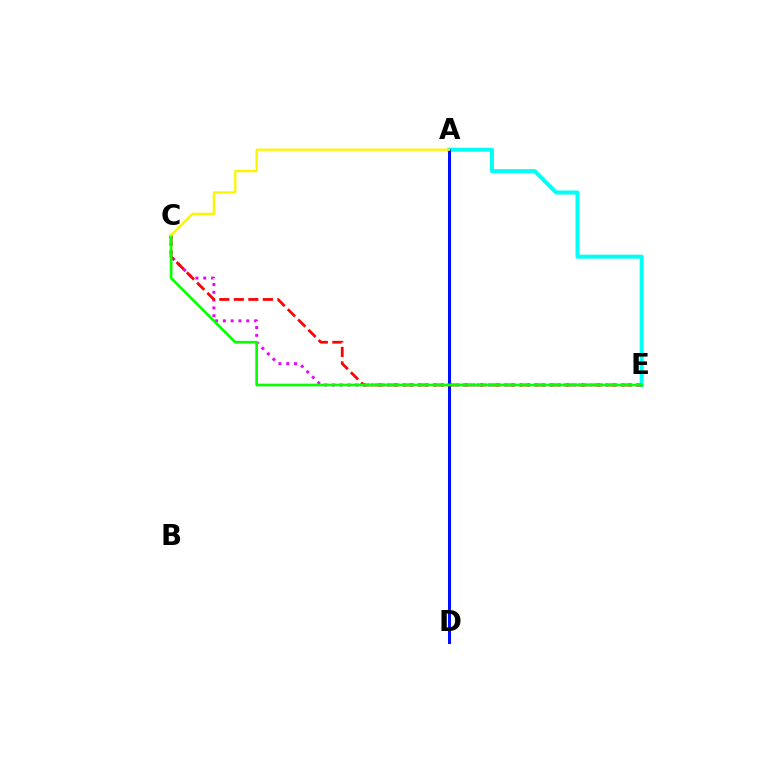{('A', 'E'): [{'color': '#00fff6', 'line_style': 'solid', 'thickness': 2.88}], ('C', 'E'): [{'color': '#ee00ff', 'line_style': 'dotted', 'thickness': 2.12}, {'color': '#ff0000', 'line_style': 'dashed', 'thickness': 1.97}, {'color': '#08ff00', 'line_style': 'solid', 'thickness': 1.93}], ('A', 'D'): [{'color': '#0010ff', 'line_style': 'solid', 'thickness': 2.18}], ('A', 'C'): [{'color': '#fcf500', 'line_style': 'solid', 'thickness': 1.65}]}